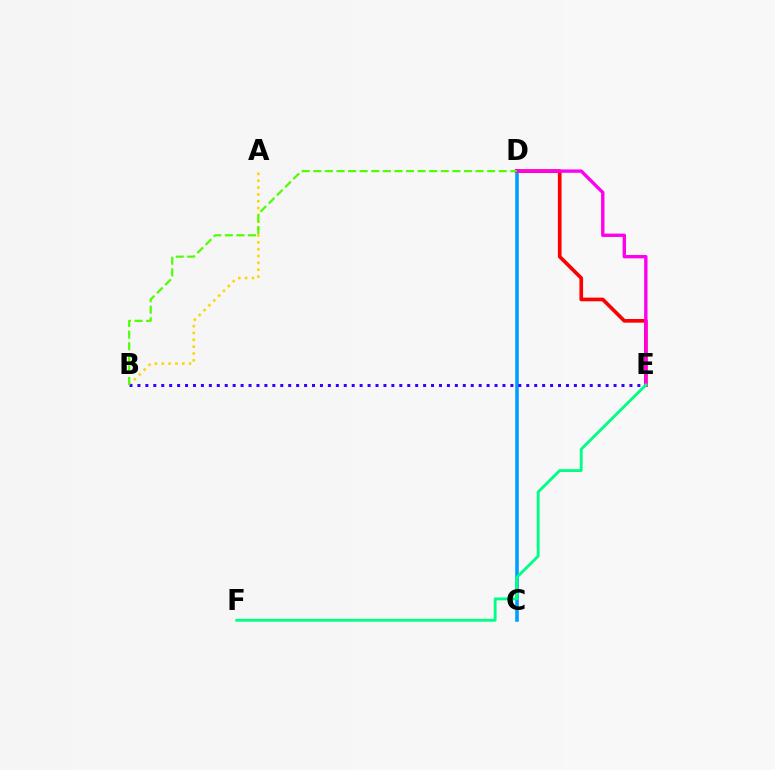{('C', 'D'): [{'color': '#009eff', 'line_style': 'solid', 'thickness': 2.58}], ('D', 'E'): [{'color': '#ff0000', 'line_style': 'solid', 'thickness': 2.64}, {'color': '#ff00ed', 'line_style': 'solid', 'thickness': 2.42}], ('A', 'B'): [{'color': '#ffd500', 'line_style': 'dotted', 'thickness': 1.86}], ('B', 'E'): [{'color': '#3700ff', 'line_style': 'dotted', 'thickness': 2.16}], ('B', 'D'): [{'color': '#4fff00', 'line_style': 'dashed', 'thickness': 1.57}], ('E', 'F'): [{'color': '#00ff86', 'line_style': 'solid', 'thickness': 2.07}]}